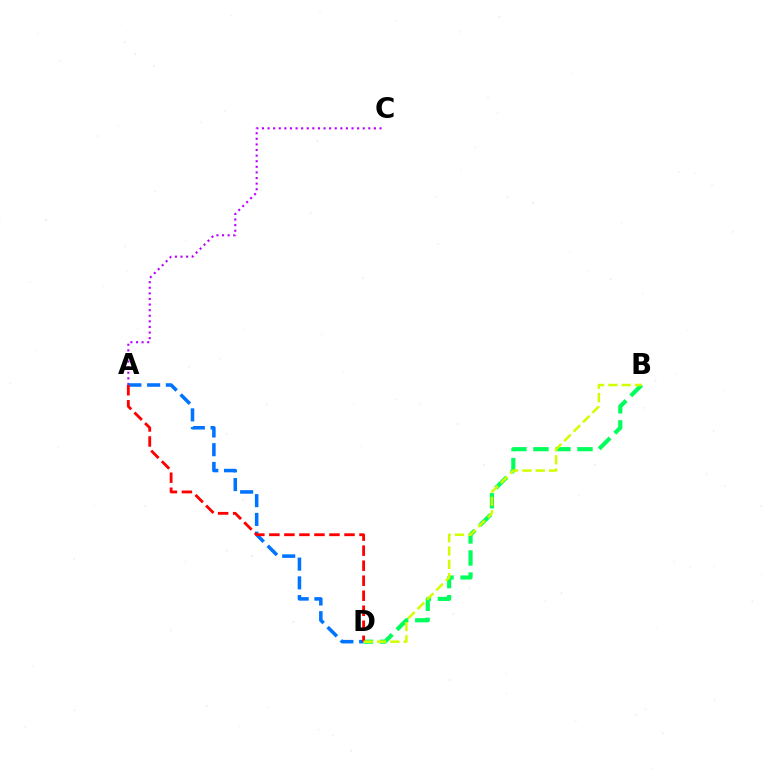{('A', 'C'): [{'color': '#b900ff', 'line_style': 'dotted', 'thickness': 1.52}], ('A', 'D'): [{'color': '#0074ff', 'line_style': 'dashed', 'thickness': 2.55}, {'color': '#ff0000', 'line_style': 'dashed', 'thickness': 2.04}], ('B', 'D'): [{'color': '#00ff5c', 'line_style': 'dashed', 'thickness': 2.99}, {'color': '#d1ff00', 'line_style': 'dashed', 'thickness': 1.81}]}